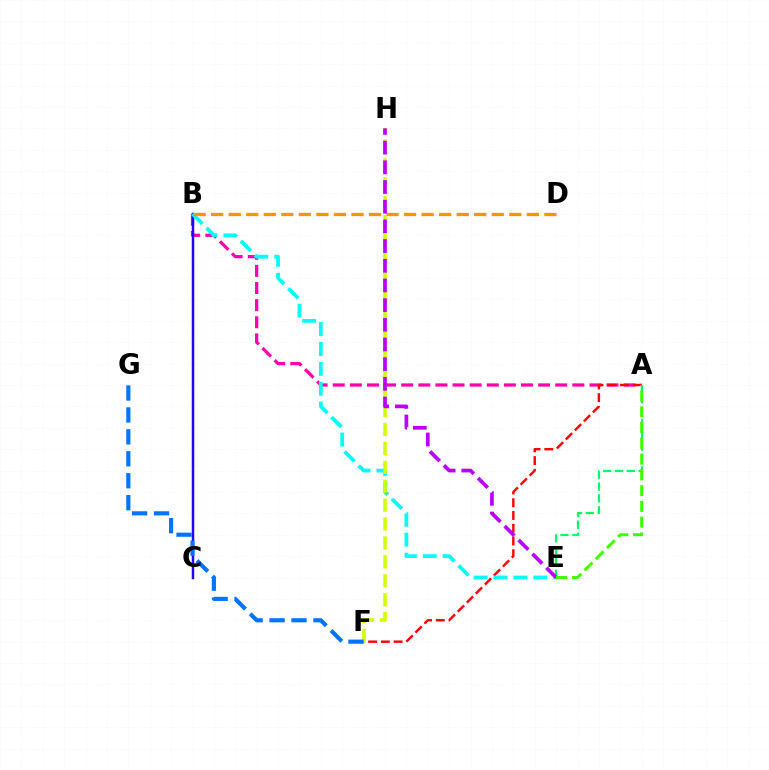{('A', 'B'): [{'color': '#ff00ac', 'line_style': 'dashed', 'thickness': 2.32}], ('A', 'F'): [{'color': '#ff0000', 'line_style': 'dashed', 'thickness': 1.73}], ('B', 'C'): [{'color': '#2500ff', 'line_style': 'solid', 'thickness': 1.78}], ('B', 'E'): [{'color': '#00fff6', 'line_style': 'dashed', 'thickness': 2.7}], ('F', 'H'): [{'color': '#d1ff00', 'line_style': 'dashed', 'thickness': 2.57}], ('B', 'D'): [{'color': '#ff9400', 'line_style': 'dashed', 'thickness': 2.38}], ('A', 'E'): [{'color': '#00ff5c', 'line_style': 'dashed', 'thickness': 1.61}, {'color': '#3dff00', 'line_style': 'dashed', 'thickness': 2.14}], ('F', 'G'): [{'color': '#0074ff', 'line_style': 'dashed', 'thickness': 2.98}], ('E', 'H'): [{'color': '#b900ff', 'line_style': 'dashed', 'thickness': 2.67}]}